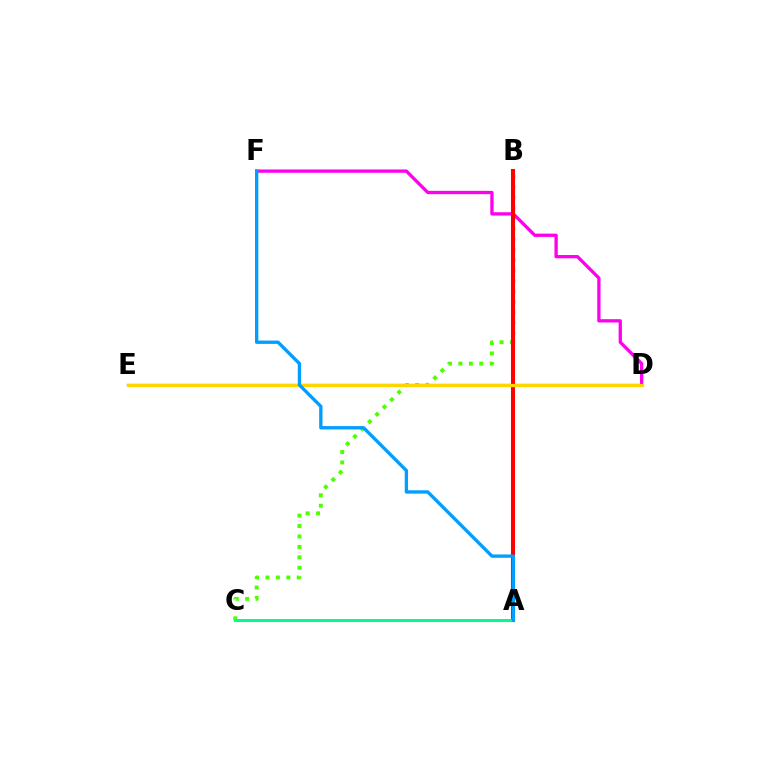{('D', 'E'): [{'color': '#3700ff', 'line_style': 'solid', 'thickness': 1.55}, {'color': '#ffd500', 'line_style': 'solid', 'thickness': 2.33}], ('B', 'C'): [{'color': '#4fff00', 'line_style': 'dotted', 'thickness': 2.83}], ('D', 'F'): [{'color': '#ff00ed', 'line_style': 'solid', 'thickness': 2.37}], ('A', 'B'): [{'color': '#ff0000', 'line_style': 'solid', 'thickness': 2.93}], ('A', 'C'): [{'color': '#00ff86', 'line_style': 'solid', 'thickness': 2.18}], ('A', 'F'): [{'color': '#009eff', 'line_style': 'solid', 'thickness': 2.4}]}